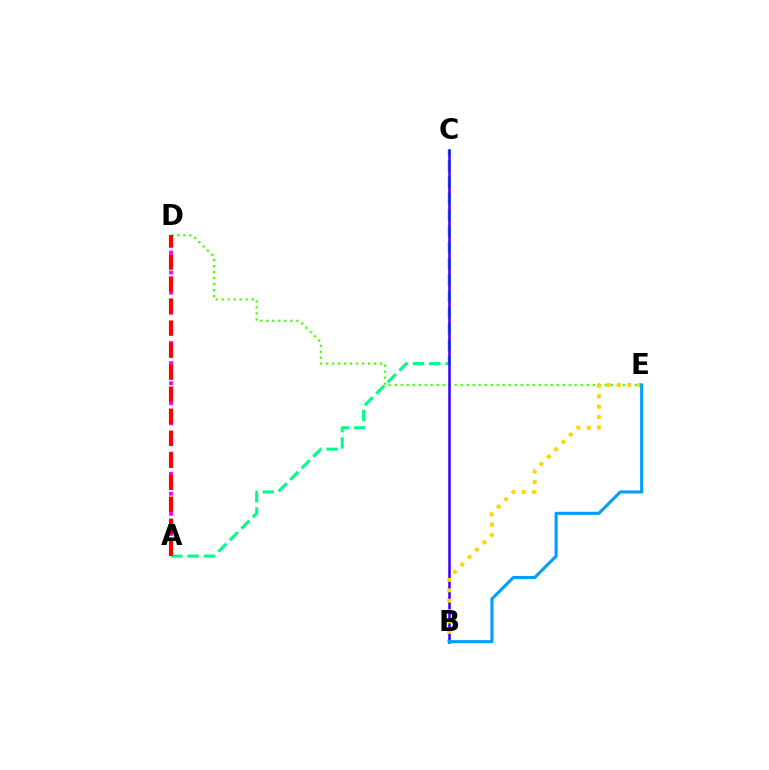{('A', 'D'): [{'color': '#ff00ed', 'line_style': 'dotted', 'thickness': 2.73}, {'color': '#ff0000', 'line_style': 'dashed', 'thickness': 2.99}], ('D', 'E'): [{'color': '#4fff00', 'line_style': 'dotted', 'thickness': 1.63}], ('A', 'C'): [{'color': '#00ff86', 'line_style': 'dashed', 'thickness': 2.22}], ('B', 'C'): [{'color': '#3700ff', 'line_style': 'solid', 'thickness': 1.83}], ('B', 'E'): [{'color': '#ffd500', 'line_style': 'dotted', 'thickness': 2.83}, {'color': '#009eff', 'line_style': 'solid', 'thickness': 2.23}]}